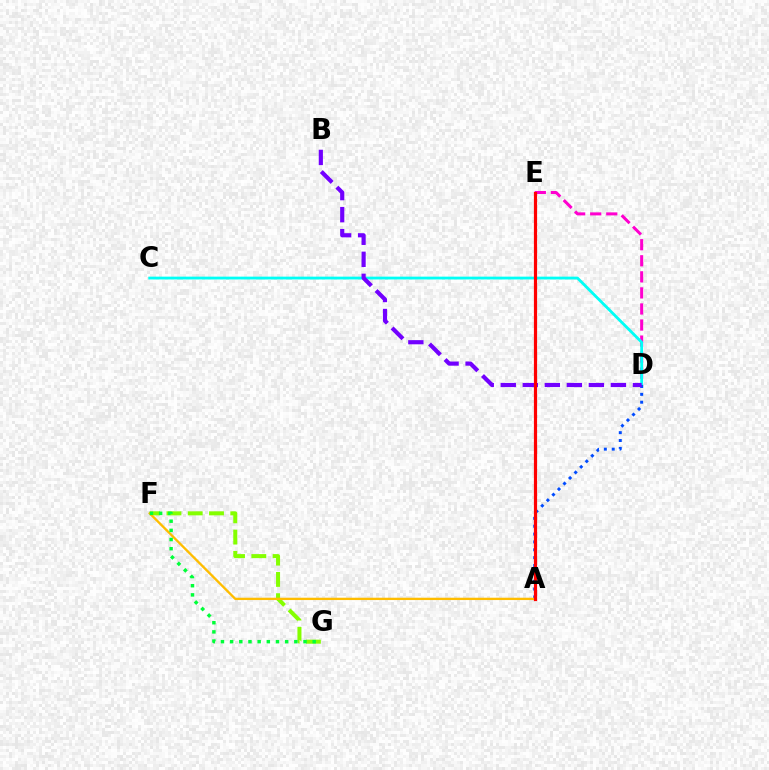{('D', 'E'): [{'color': '#ff00cf', 'line_style': 'dashed', 'thickness': 2.18}], ('C', 'D'): [{'color': '#00fff6', 'line_style': 'solid', 'thickness': 2.02}], ('A', 'D'): [{'color': '#004bff', 'line_style': 'dotted', 'thickness': 2.14}], ('F', 'G'): [{'color': '#84ff00', 'line_style': 'dashed', 'thickness': 2.89}, {'color': '#00ff39', 'line_style': 'dotted', 'thickness': 2.49}], ('B', 'D'): [{'color': '#7200ff', 'line_style': 'dashed', 'thickness': 2.99}], ('A', 'F'): [{'color': '#ffbd00', 'line_style': 'solid', 'thickness': 1.68}], ('A', 'E'): [{'color': '#ff0000', 'line_style': 'solid', 'thickness': 2.3}]}